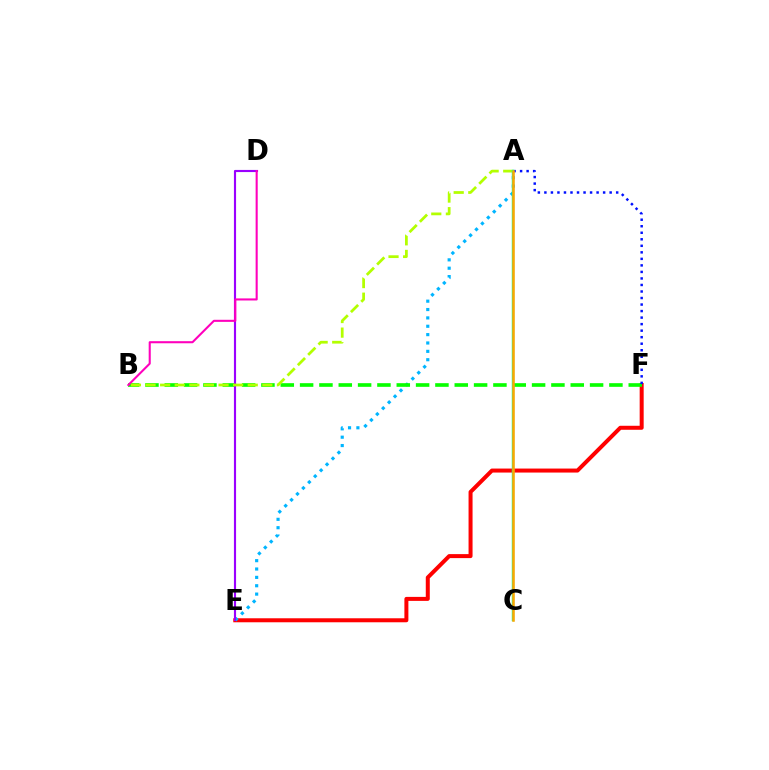{('E', 'F'): [{'color': '#ff0000', 'line_style': 'solid', 'thickness': 2.88}], ('A', 'E'): [{'color': '#00b5ff', 'line_style': 'dotted', 'thickness': 2.27}], ('B', 'F'): [{'color': '#08ff00', 'line_style': 'dashed', 'thickness': 2.63}], ('A', 'F'): [{'color': '#0010ff', 'line_style': 'dotted', 'thickness': 1.77}], ('D', 'E'): [{'color': '#9b00ff', 'line_style': 'solid', 'thickness': 1.54}], ('B', 'D'): [{'color': '#ff00bd', 'line_style': 'solid', 'thickness': 1.5}], ('A', 'B'): [{'color': '#b3ff00', 'line_style': 'dashed', 'thickness': 1.98}], ('A', 'C'): [{'color': '#00ff9d', 'line_style': 'solid', 'thickness': 1.76}, {'color': '#ffa500', 'line_style': 'solid', 'thickness': 1.81}]}